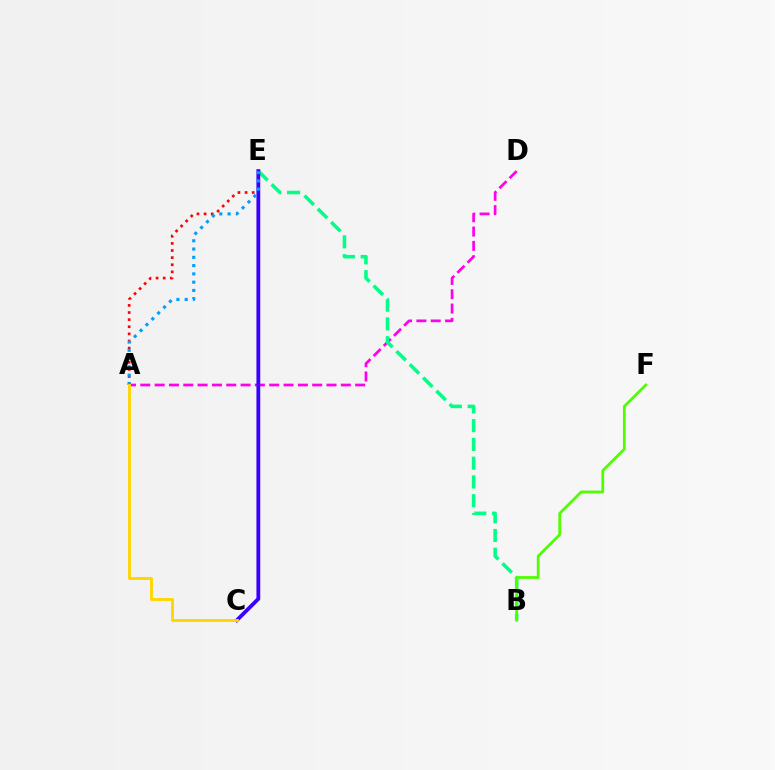{('A', 'D'): [{'color': '#ff00ed', 'line_style': 'dashed', 'thickness': 1.95}], ('B', 'E'): [{'color': '#00ff86', 'line_style': 'dashed', 'thickness': 2.55}], ('A', 'E'): [{'color': '#ff0000', 'line_style': 'dotted', 'thickness': 1.93}, {'color': '#009eff', 'line_style': 'dotted', 'thickness': 2.25}], ('C', 'E'): [{'color': '#3700ff', 'line_style': 'solid', 'thickness': 2.73}], ('B', 'F'): [{'color': '#4fff00', 'line_style': 'solid', 'thickness': 2.0}], ('A', 'C'): [{'color': '#ffd500', 'line_style': 'solid', 'thickness': 2.05}]}